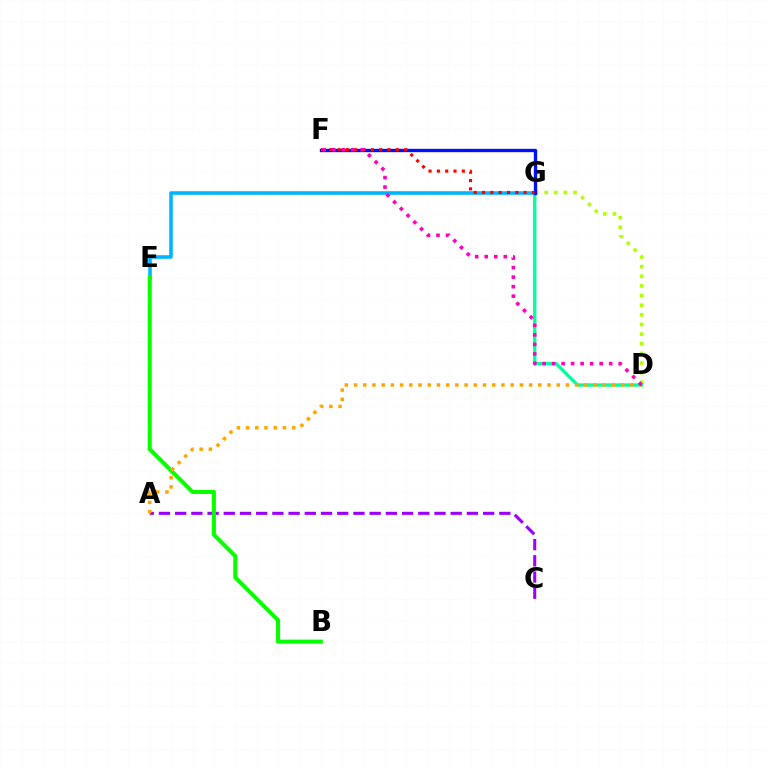{('D', 'G'): [{'color': '#00ff9d', 'line_style': 'solid', 'thickness': 2.38}, {'color': '#b3ff00', 'line_style': 'dotted', 'thickness': 2.62}], ('A', 'C'): [{'color': '#9b00ff', 'line_style': 'dashed', 'thickness': 2.2}], ('E', 'G'): [{'color': '#00b5ff', 'line_style': 'solid', 'thickness': 2.58}], ('B', 'E'): [{'color': '#08ff00', 'line_style': 'solid', 'thickness': 2.93}], ('A', 'D'): [{'color': '#ffa500', 'line_style': 'dotted', 'thickness': 2.5}], ('F', 'G'): [{'color': '#0010ff', 'line_style': 'solid', 'thickness': 2.41}, {'color': '#ff0000', 'line_style': 'dotted', 'thickness': 2.26}], ('D', 'F'): [{'color': '#ff00bd', 'line_style': 'dotted', 'thickness': 2.59}]}